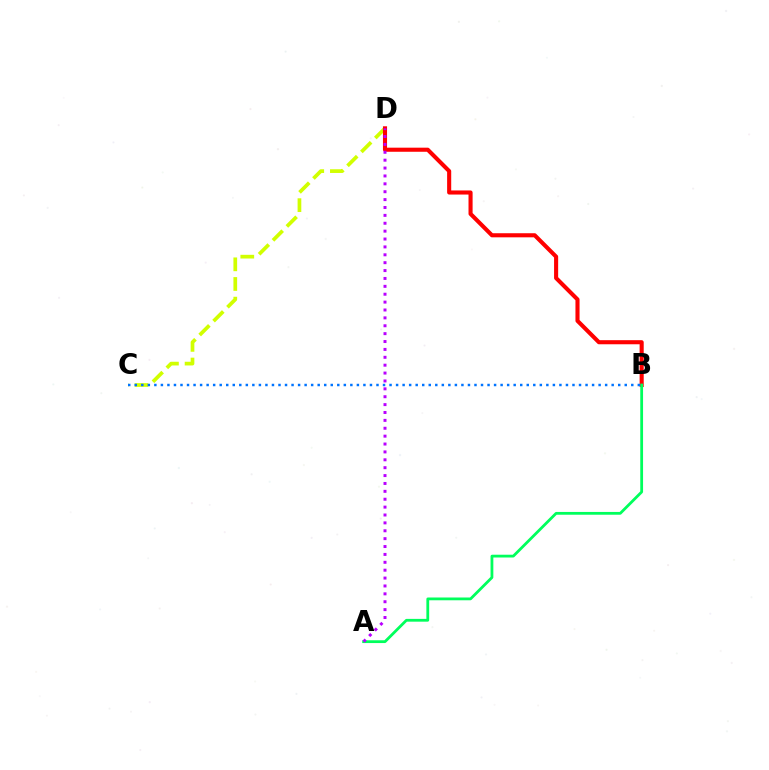{('C', 'D'): [{'color': '#d1ff00', 'line_style': 'dashed', 'thickness': 2.67}], ('B', 'D'): [{'color': '#ff0000', 'line_style': 'solid', 'thickness': 2.95}], ('A', 'B'): [{'color': '#00ff5c', 'line_style': 'solid', 'thickness': 2.01}], ('A', 'D'): [{'color': '#b900ff', 'line_style': 'dotted', 'thickness': 2.14}], ('B', 'C'): [{'color': '#0074ff', 'line_style': 'dotted', 'thickness': 1.78}]}